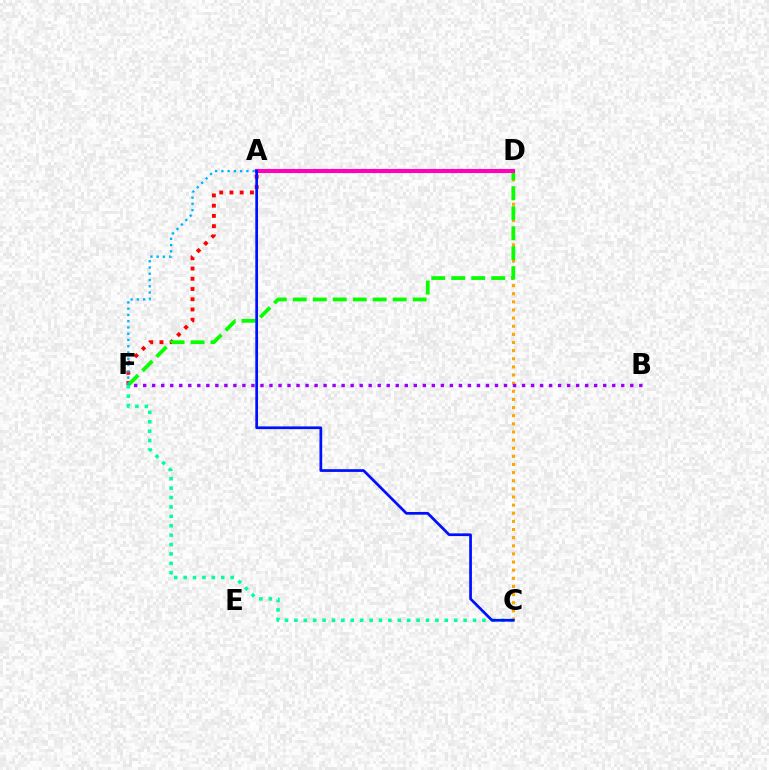{('A', 'D'): [{'color': '#b3ff00', 'line_style': 'dotted', 'thickness': 2.27}, {'color': '#ff00bd', 'line_style': 'solid', 'thickness': 2.93}], ('C', 'F'): [{'color': '#00ff9d', 'line_style': 'dotted', 'thickness': 2.55}], ('A', 'F'): [{'color': '#ff0000', 'line_style': 'dotted', 'thickness': 2.78}, {'color': '#00b5ff', 'line_style': 'dotted', 'thickness': 1.7}], ('C', 'D'): [{'color': '#ffa500', 'line_style': 'dotted', 'thickness': 2.21}], ('D', 'F'): [{'color': '#08ff00', 'line_style': 'dashed', 'thickness': 2.72}], ('B', 'F'): [{'color': '#9b00ff', 'line_style': 'dotted', 'thickness': 2.45}], ('A', 'C'): [{'color': '#0010ff', 'line_style': 'solid', 'thickness': 1.96}]}